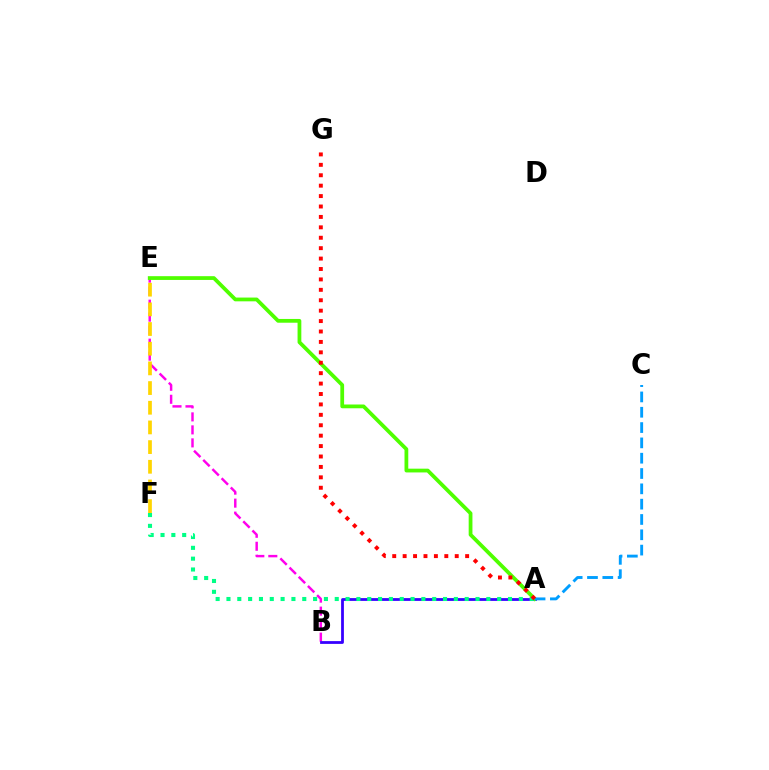{('B', 'E'): [{'color': '#ff00ed', 'line_style': 'dashed', 'thickness': 1.77}], ('A', 'B'): [{'color': '#3700ff', 'line_style': 'solid', 'thickness': 2.0}], ('A', 'E'): [{'color': '#4fff00', 'line_style': 'solid', 'thickness': 2.71}], ('A', 'F'): [{'color': '#00ff86', 'line_style': 'dotted', 'thickness': 2.94}], ('E', 'F'): [{'color': '#ffd500', 'line_style': 'dashed', 'thickness': 2.67}], ('A', 'C'): [{'color': '#009eff', 'line_style': 'dashed', 'thickness': 2.08}], ('A', 'G'): [{'color': '#ff0000', 'line_style': 'dotted', 'thickness': 2.83}]}